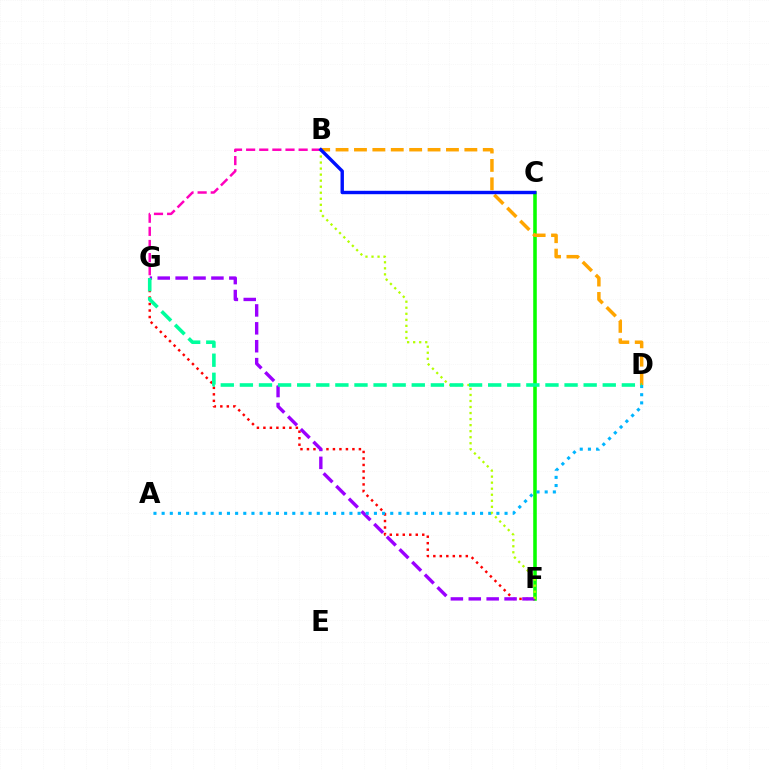{('C', 'F'): [{'color': '#08ff00', 'line_style': 'solid', 'thickness': 2.56}], ('F', 'G'): [{'color': '#ff0000', 'line_style': 'dotted', 'thickness': 1.76}, {'color': '#9b00ff', 'line_style': 'dashed', 'thickness': 2.43}], ('B', 'G'): [{'color': '#ff00bd', 'line_style': 'dashed', 'thickness': 1.78}], ('A', 'D'): [{'color': '#00b5ff', 'line_style': 'dotted', 'thickness': 2.22}], ('B', 'F'): [{'color': '#b3ff00', 'line_style': 'dotted', 'thickness': 1.64}], ('B', 'D'): [{'color': '#ffa500', 'line_style': 'dashed', 'thickness': 2.5}], ('B', 'C'): [{'color': '#0010ff', 'line_style': 'solid', 'thickness': 2.45}], ('D', 'G'): [{'color': '#00ff9d', 'line_style': 'dashed', 'thickness': 2.59}]}